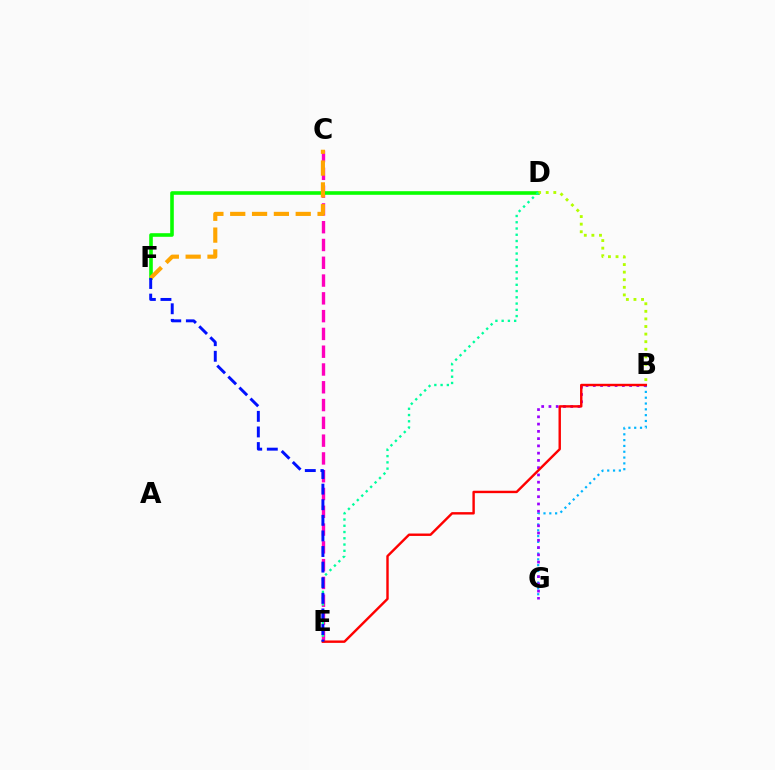{('C', 'E'): [{'color': '#ff00bd', 'line_style': 'dashed', 'thickness': 2.42}], ('D', 'F'): [{'color': '#08ff00', 'line_style': 'solid', 'thickness': 2.59}], ('C', 'F'): [{'color': '#ffa500', 'line_style': 'dashed', 'thickness': 2.97}], ('B', 'D'): [{'color': '#b3ff00', 'line_style': 'dotted', 'thickness': 2.06}], ('B', 'G'): [{'color': '#00b5ff', 'line_style': 'dotted', 'thickness': 1.58}, {'color': '#9b00ff', 'line_style': 'dotted', 'thickness': 1.97}], ('D', 'E'): [{'color': '#00ff9d', 'line_style': 'dotted', 'thickness': 1.7}], ('B', 'E'): [{'color': '#ff0000', 'line_style': 'solid', 'thickness': 1.74}], ('E', 'F'): [{'color': '#0010ff', 'line_style': 'dashed', 'thickness': 2.12}]}